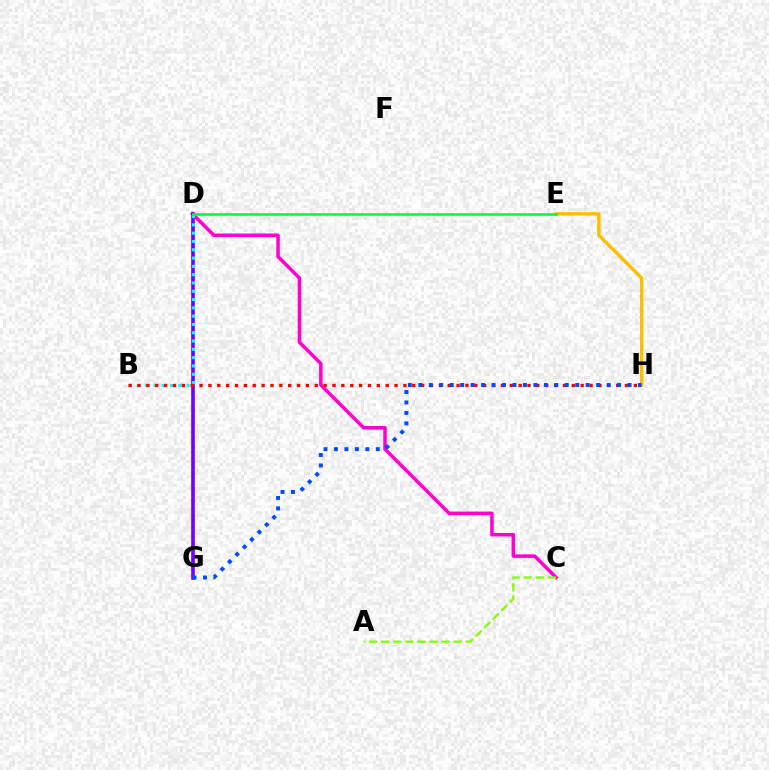{('C', 'D'): [{'color': '#ff00cf', 'line_style': 'solid', 'thickness': 2.52}], ('E', 'H'): [{'color': '#ffbd00', 'line_style': 'solid', 'thickness': 2.44}], ('D', 'G'): [{'color': '#7200ff', 'line_style': 'solid', 'thickness': 2.63}], ('B', 'D'): [{'color': '#00fff6', 'line_style': 'dotted', 'thickness': 2.25}], ('A', 'C'): [{'color': '#84ff00', 'line_style': 'dashed', 'thickness': 1.64}], ('B', 'H'): [{'color': '#ff0000', 'line_style': 'dotted', 'thickness': 2.41}], ('G', 'H'): [{'color': '#004bff', 'line_style': 'dotted', 'thickness': 2.84}], ('D', 'E'): [{'color': '#00ff39', 'line_style': 'solid', 'thickness': 1.85}]}